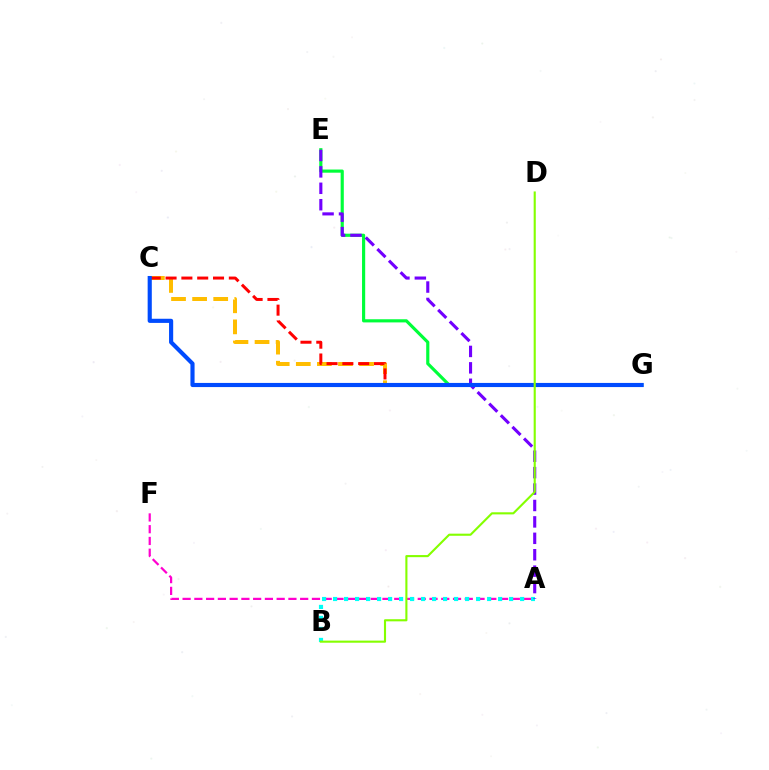{('A', 'F'): [{'color': '#ff00cf', 'line_style': 'dashed', 'thickness': 1.6}], ('C', 'G'): [{'color': '#ffbd00', 'line_style': 'dashed', 'thickness': 2.86}, {'color': '#ff0000', 'line_style': 'dashed', 'thickness': 2.15}, {'color': '#004bff', 'line_style': 'solid', 'thickness': 2.98}], ('E', 'G'): [{'color': '#00ff39', 'line_style': 'solid', 'thickness': 2.27}], ('A', 'B'): [{'color': '#00fff6', 'line_style': 'dotted', 'thickness': 2.99}], ('A', 'E'): [{'color': '#7200ff', 'line_style': 'dashed', 'thickness': 2.23}], ('B', 'D'): [{'color': '#84ff00', 'line_style': 'solid', 'thickness': 1.52}]}